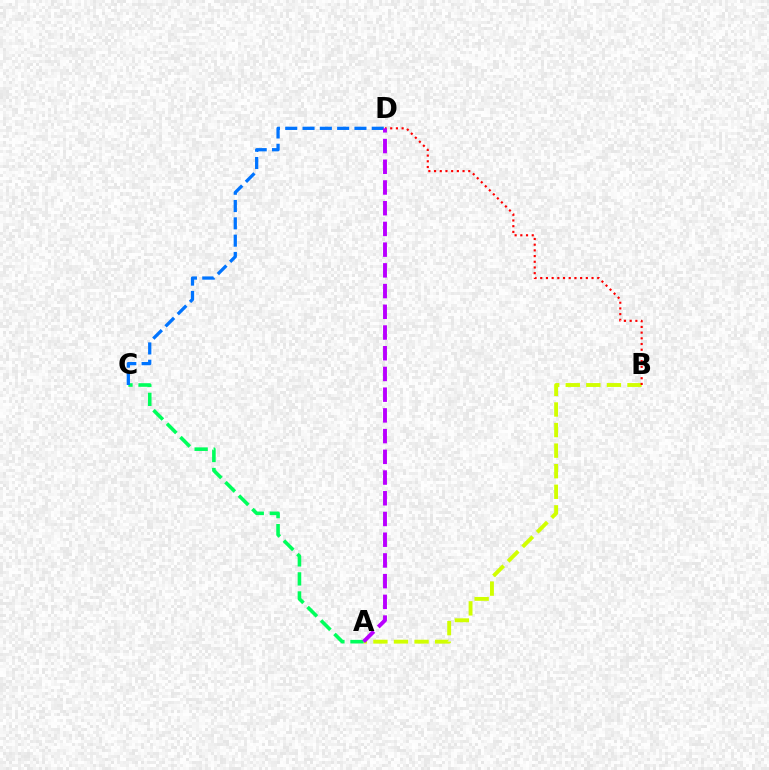{('A', 'B'): [{'color': '#d1ff00', 'line_style': 'dashed', 'thickness': 2.79}], ('A', 'C'): [{'color': '#00ff5c', 'line_style': 'dashed', 'thickness': 2.59}], ('C', 'D'): [{'color': '#0074ff', 'line_style': 'dashed', 'thickness': 2.35}], ('B', 'D'): [{'color': '#ff0000', 'line_style': 'dotted', 'thickness': 1.55}], ('A', 'D'): [{'color': '#b900ff', 'line_style': 'dashed', 'thickness': 2.81}]}